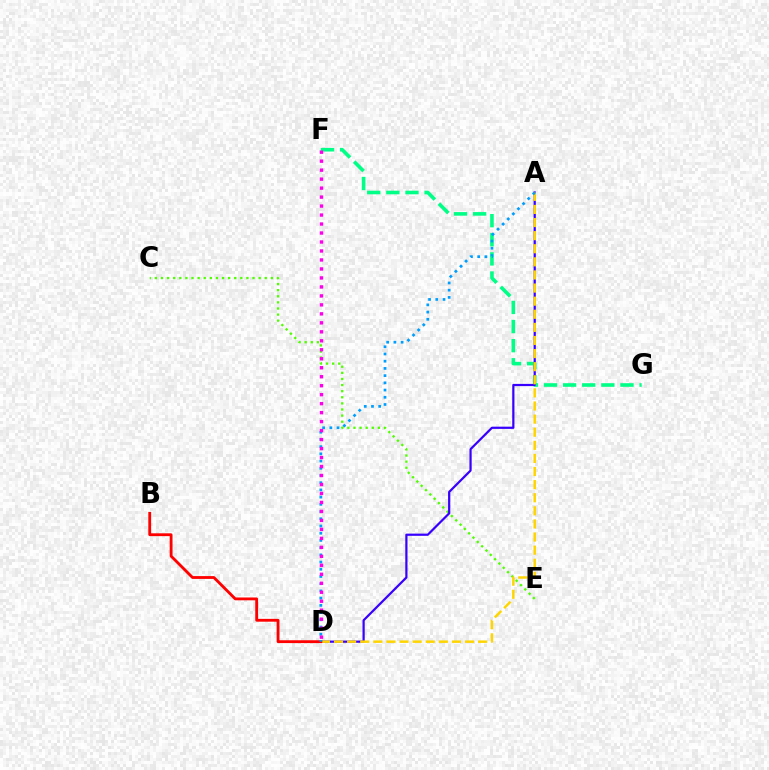{('F', 'G'): [{'color': '#00ff86', 'line_style': 'dashed', 'thickness': 2.6}], ('C', 'E'): [{'color': '#4fff00', 'line_style': 'dotted', 'thickness': 1.66}], ('A', 'D'): [{'color': '#3700ff', 'line_style': 'solid', 'thickness': 1.59}, {'color': '#ffd500', 'line_style': 'dashed', 'thickness': 1.78}, {'color': '#009eff', 'line_style': 'dotted', 'thickness': 1.96}], ('B', 'D'): [{'color': '#ff0000', 'line_style': 'solid', 'thickness': 2.04}], ('D', 'F'): [{'color': '#ff00ed', 'line_style': 'dotted', 'thickness': 2.44}]}